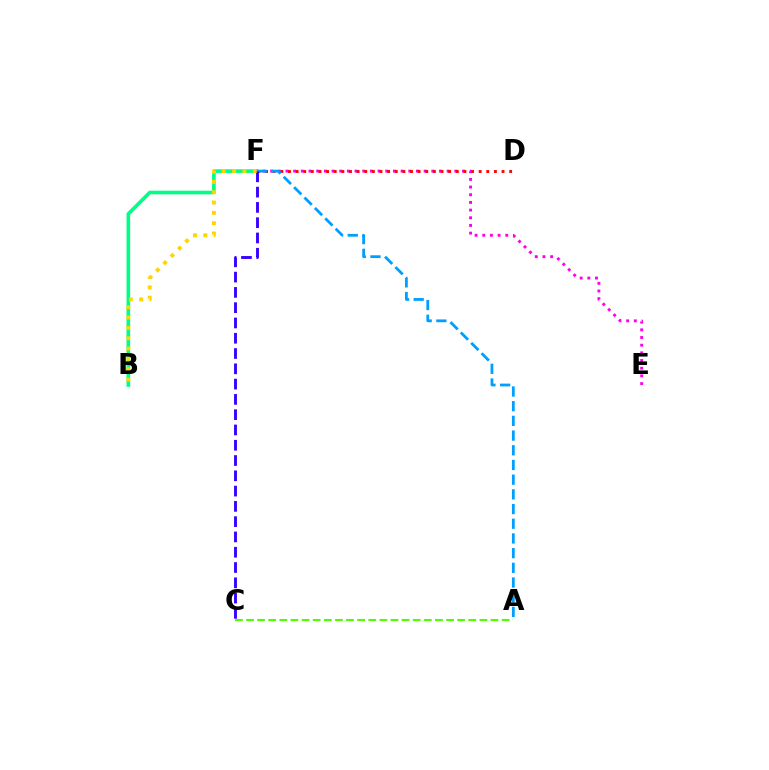{('B', 'F'): [{'color': '#00ff86', 'line_style': 'solid', 'thickness': 2.62}, {'color': '#ffd500', 'line_style': 'dotted', 'thickness': 2.8}], ('E', 'F'): [{'color': '#ff00ed', 'line_style': 'dotted', 'thickness': 2.09}], ('D', 'F'): [{'color': '#ff0000', 'line_style': 'dotted', 'thickness': 2.07}], ('A', 'F'): [{'color': '#009eff', 'line_style': 'dashed', 'thickness': 2.0}], ('C', 'F'): [{'color': '#3700ff', 'line_style': 'dashed', 'thickness': 2.08}], ('A', 'C'): [{'color': '#4fff00', 'line_style': 'dashed', 'thickness': 1.51}]}